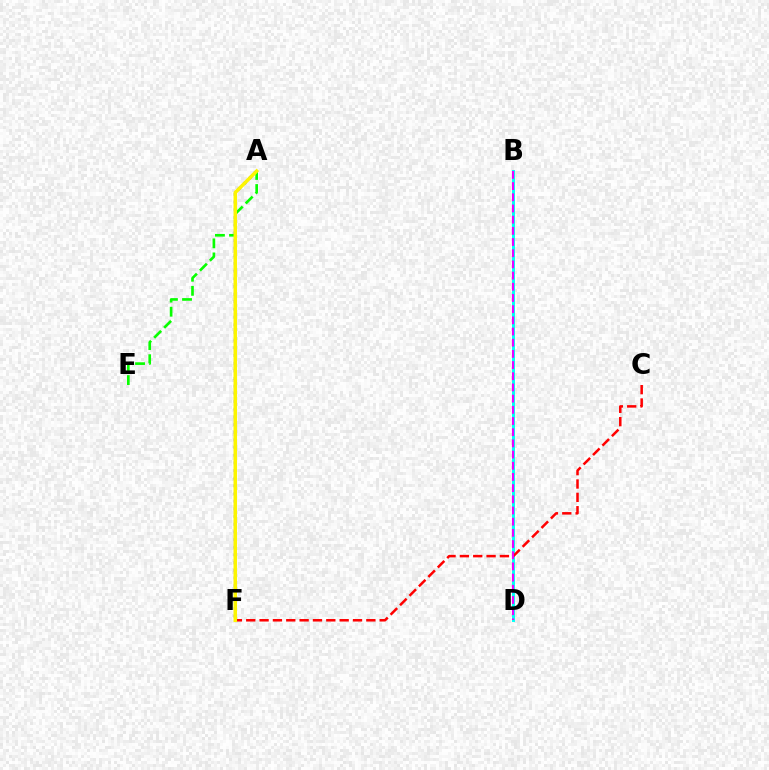{('B', 'D'): [{'color': '#00fff6', 'line_style': 'solid', 'thickness': 2.12}, {'color': '#ee00ff', 'line_style': 'dashed', 'thickness': 1.52}], ('C', 'F'): [{'color': '#ff0000', 'line_style': 'dashed', 'thickness': 1.81}], ('A', 'F'): [{'color': '#0010ff', 'line_style': 'dotted', 'thickness': 2.08}, {'color': '#fcf500', 'line_style': 'solid', 'thickness': 2.54}], ('A', 'E'): [{'color': '#08ff00', 'line_style': 'dashed', 'thickness': 1.91}]}